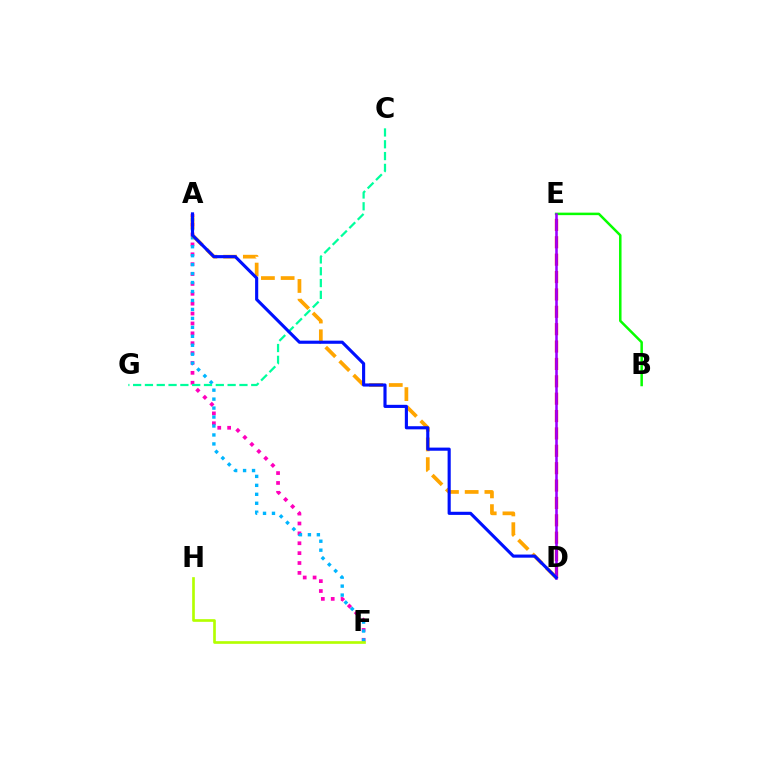{('B', 'E'): [{'color': '#08ff00', 'line_style': 'solid', 'thickness': 1.8}], ('A', 'F'): [{'color': '#ff00bd', 'line_style': 'dotted', 'thickness': 2.68}, {'color': '#00b5ff', 'line_style': 'dotted', 'thickness': 2.43}], ('D', 'E'): [{'color': '#ff0000', 'line_style': 'dashed', 'thickness': 2.36}, {'color': '#9b00ff', 'line_style': 'solid', 'thickness': 1.86}], ('A', 'D'): [{'color': '#ffa500', 'line_style': 'dashed', 'thickness': 2.68}, {'color': '#0010ff', 'line_style': 'solid', 'thickness': 2.25}], ('C', 'G'): [{'color': '#00ff9d', 'line_style': 'dashed', 'thickness': 1.6}], ('F', 'H'): [{'color': '#b3ff00', 'line_style': 'solid', 'thickness': 1.92}]}